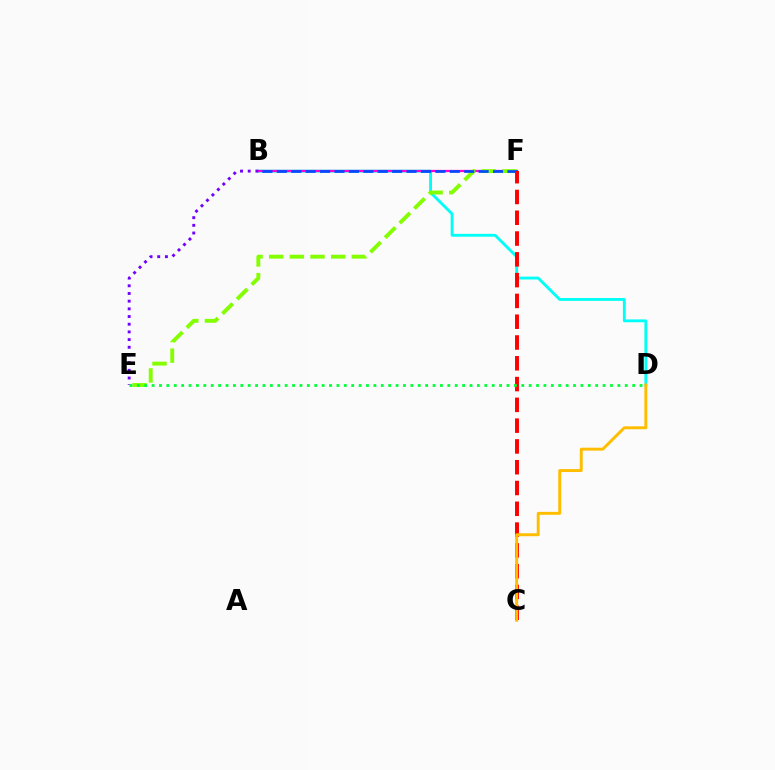{('B', 'D'): [{'color': '#00fff6', 'line_style': 'solid', 'thickness': 2.06}], ('B', 'F'): [{'color': '#ff00cf', 'line_style': 'solid', 'thickness': 1.62}, {'color': '#004bff', 'line_style': 'dashed', 'thickness': 1.96}], ('E', 'F'): [{'color': '#84ff00', 'line_style': 'dashed', 'thickness': 2.81}], ('B', 'E'): [{'color': '#7200ff', 'line_style': 'dotted', 'thickness': 2.09}], ('C', 'F'): [{'color': '#ff0000', 'line_style': 'dashed', 'thickness': 2.82}], ('D', 'E'): [{'color': '#00ff39', 'line_style': 'dotted', 'thickness': 2.01}], ('C', 'D'): [{'color': '#ffbd00', 'line_style': 'solid', 'thickness': 2.11}]}